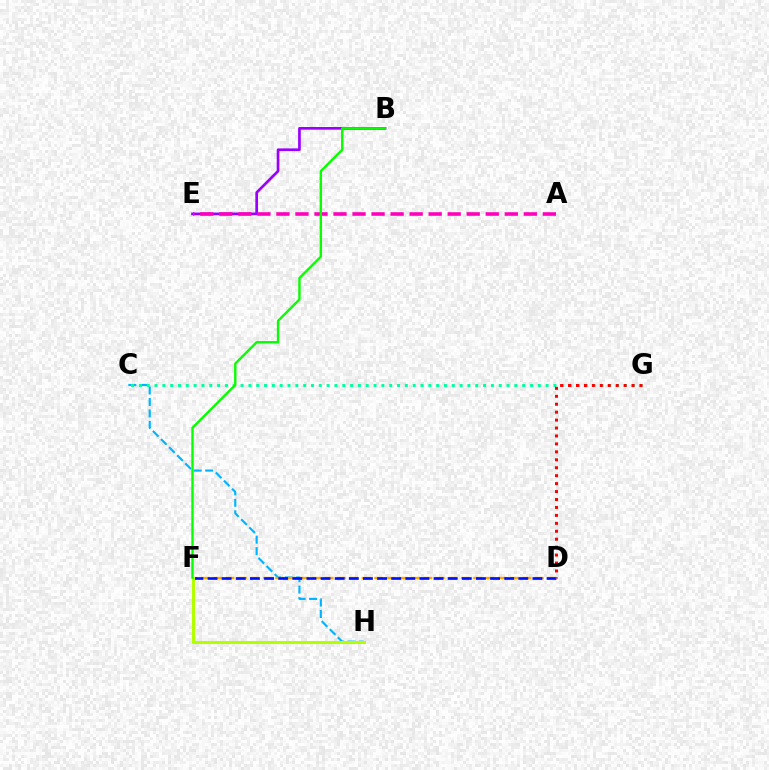{('C', 'H'): [{'color': '#00b5ff', 'line_style': 'dashed', 'thickness': 1.56}], ('D', 'F'): [{'color': '#ffa500', 'line_style': 'dashed', 'thickness': 1.68}, {'color': '#0010ff', 'line_style': 'dashed', 'thickness': 1.92}], ('B', 'E'): [{'color': '#9b00ff', 'line_style': 'solid', 'thickness': 1.94}], ('C', 'G'): [{'color': '#00ff9d', 'line_style': 'dotted', 'thickness': 2.13}], ('A', 'E'): [{'color': '#ff00bd', 'line_style': 'dashed', 'thickness': 2.59}], ('F', 'H'): [{'color': '#b3ff00', 'line_style': 'solid', 'thickness': 2.2}], ('D', 'G'): [{'color': '#ff0000', 'line_style': 'dotted', 'thickness': 2.16}], ('B', 'F'): [{'color': '#08ff00', 'line_style': 'solid', 'thickness': 1.72}]}